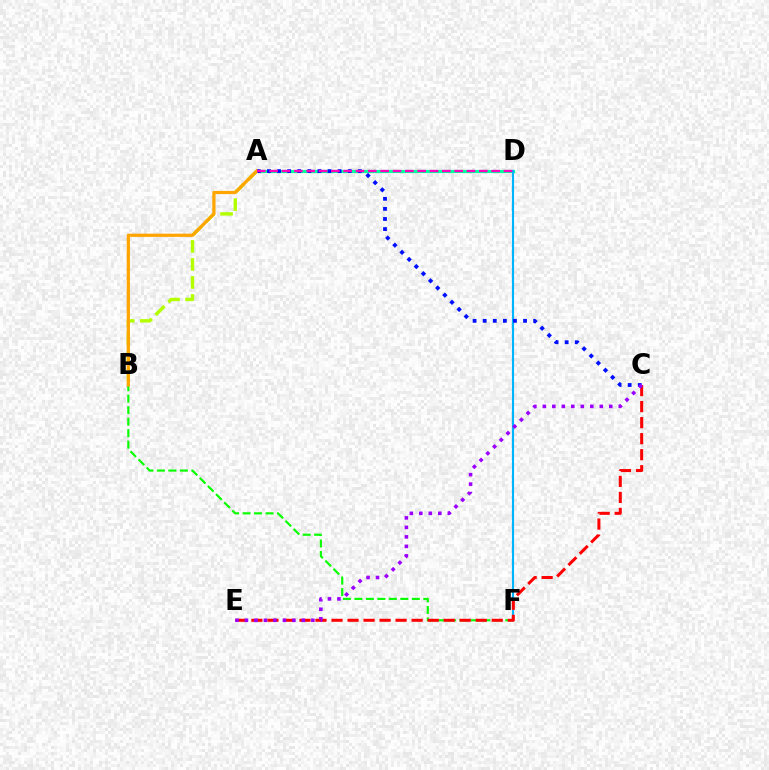{('A', 'B'): [{'color': '#b3ff00', 'line_style': 'dashed', 'thickness': 2.45}, {'color': '#ffa500', 'line_style': 'solid', 'thickness': 2.33}], ('A', 'D'): [{'color': '#00ff9d', 'line_style': 'solid', 'thickness': 2.28}, {'color': '#ff00bd', 'line_style': 'dashed', 'thickness': 1.68}], ('B', 'F'): [{'color': '#08ff00', 'line_style': 'dashed', 'thickness': 1.56}], ('D', 'F'): [{'color': '#00b5ff', 'line_style': 'solid', 'thickness': 1.54}], ('C', 'E'): [{'color': '#ff0000', 'line_style': 'dashed', 'thickness': 2.18}, {'color': '#9b00ff', 'line_style': 'dotted', 'thickness': 2.58}], ('A', 'C'): [{'color': '#0010ff', 'line_style': 'dotted', 'thickness': 2.74}]}